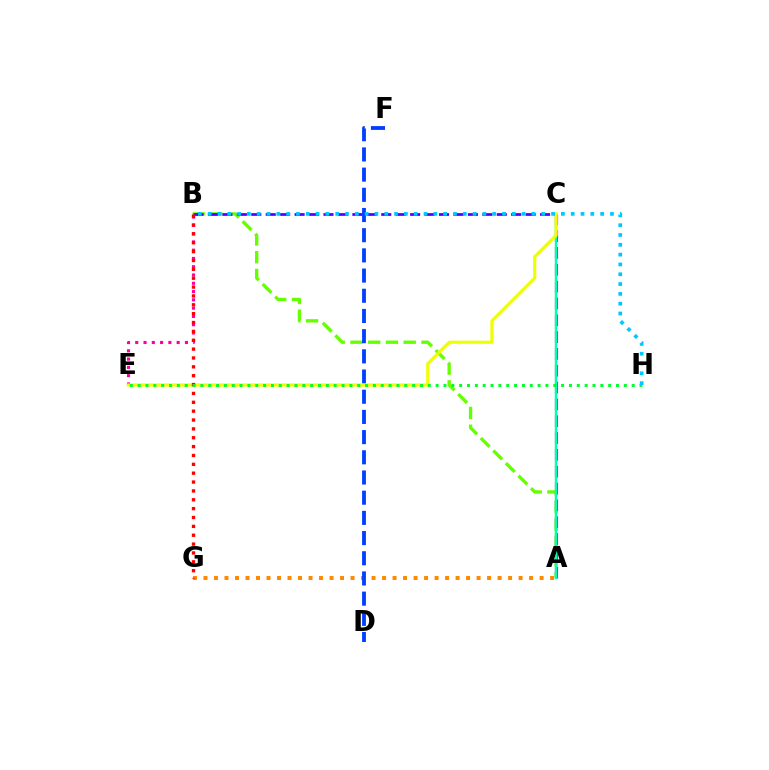{('A', 'B'): [{'color': '#66ff00', 'line_style': 'dashed', 'thickness': 2.41}], ('A', 'C'): [{'color': '#d600ff', 'line_style': 'dashed', 'thickness': 2.29}, {'color': '#00ffaf', 'line_style': 'solid', 'thickness': 1.75}], ('A', 'G'): [{'color': '#ff8800', 'line_style': 'dotted', 'thickness': 2.85}], ('B', 'E'): [{'color': '#ff00a0', 'line_style': 'dotted', 'thickness': 2.25}], ('B', 'C'): [{'color': '#4f00ff', 'line_style': 'dashed', 'thickness': 1.96}], ('D', 'F'): [{'color': '#003fff', 'line_style': 'dashed', 'thickness': 2.74}], ('C', 'E'): [{'color': '#eeff00', 'line_style': 'solid', 'thickness': 2.27}], ('B', 'G'): [{'color': '#ff0000', 'line_style': 'dotted', 'thickness': 2.41}], ('E', 'H'): [{'color': '#00ff27', 'line_style': 'dotted', 'thickness': 2.13}], ('B', 'H'): [{'color': '#00c7ff', 'line_style': 'dotted', 'thickness': 2.67}]}